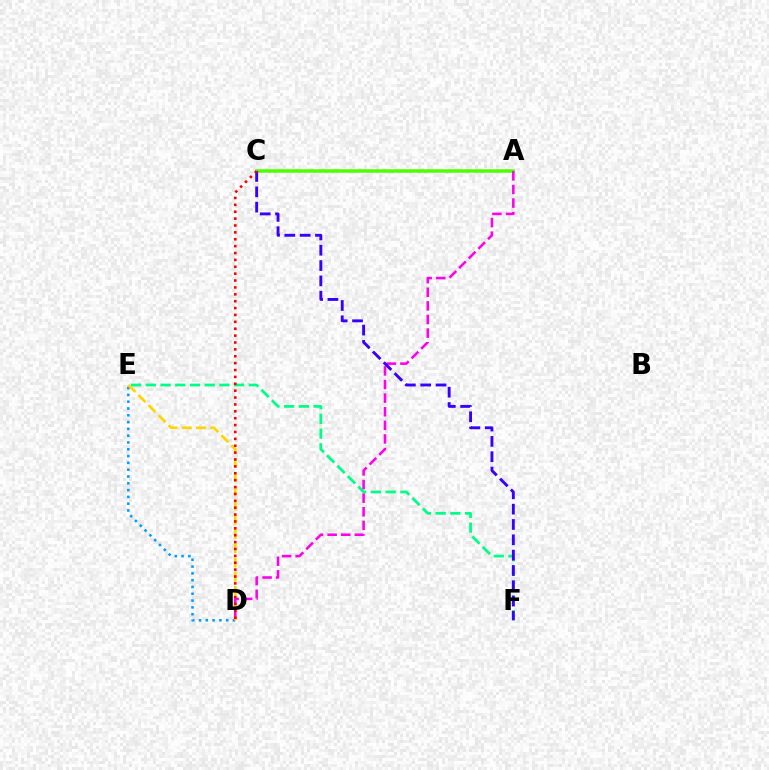{('E', 'F'): [{'color': '#00ff86', 'line_style': 'dashed', 'thickness': 2.0}], ('D', 'E'): [{'color': '#009eff', 'line_style': 'dotted', 'thickness': 1.85}, {'color': '#ffd500', 'line_style': 'dashed', 'thickness': 1.93}], ('A', 'C'): [{'color': '#4fff00', 'line_style': 'solid', 'thickness': 2.52}], ('A', 'D'): [{'color': '#ff00ed', 'line_style': 'dashed', 'thickness': 1.85}], ('C', 'F'): [{'color': '#3700ff', 'line_style': 'dashed', 'thickness': 2.08}], ('C', 'D'): [{'color': '#ff0000', 'line_style': 'dotted', 'thickness': 1.87}]}